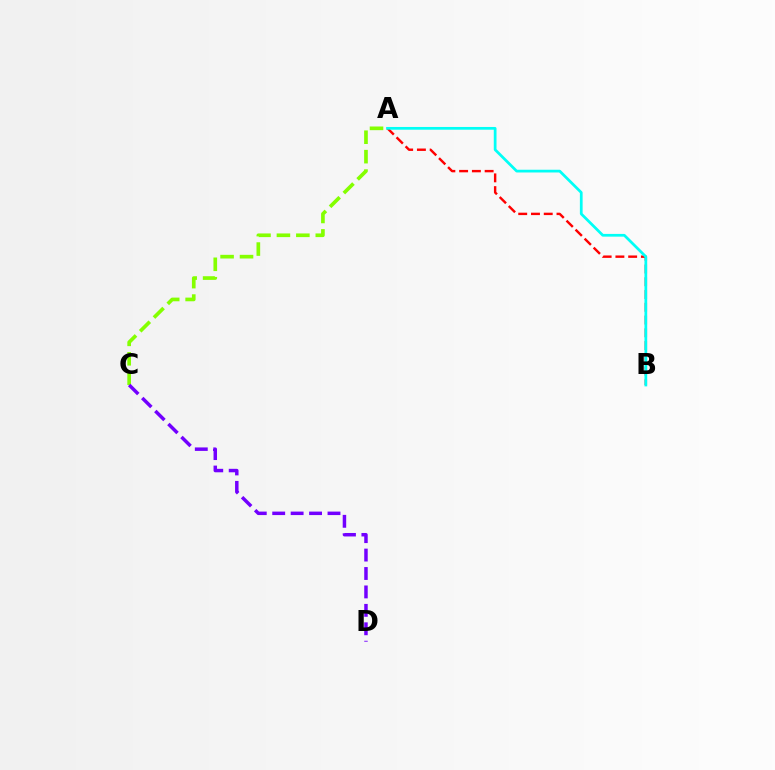{('A', 'B'): [{'color': '#ff0000', 'line_style': 'dashed', 'thickness': 1.73}, {'color': '#00fff6', 'line_style': 'solid', 'thickness': 1.97}], ('A', 'C'): [{'color': '#84ff00', 'line_style': 'dashed', 'thickness': 2.64}], ('C', 'D'): [{'color': '#7200ff', 'line_style': 'dashed', 'thickness': 2.5}]}